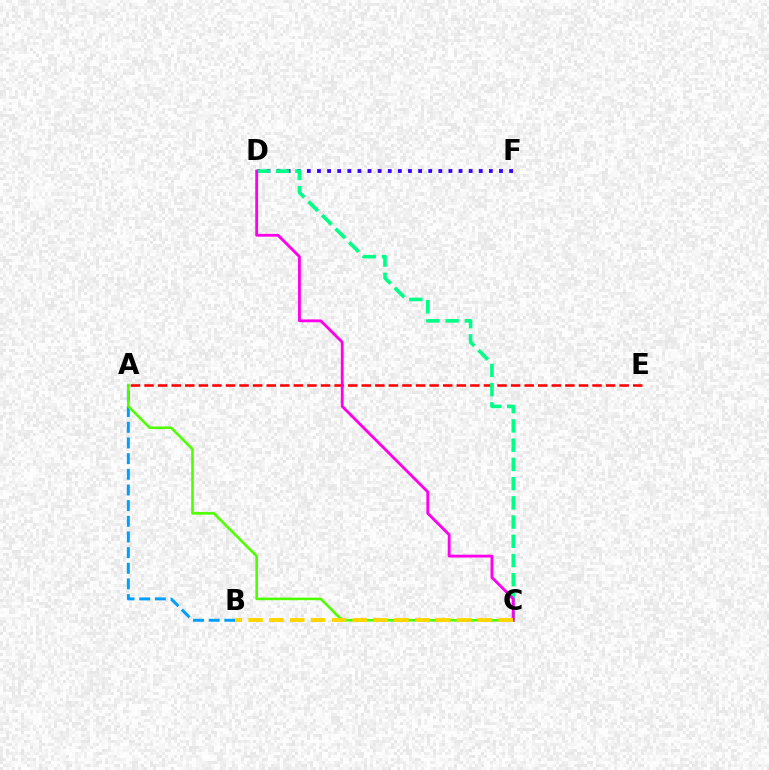{('A', 'B'): [{'color': '#009eff', 'line_style': 'dashed', 'thickness': 2.13}], ('D', 'F'): [{'color': '#3700ff', 'line_style': 'dotted', 'thickness': 2.75}], ('A', 'E'): [{'color': '#ff0000', 'line_style': 'dashed', 'thickness': 1.84}], ('C', 'D'): [{'color': '#00ff86', 'line_style': 'dashed', 'thickness': 2.61}, {'color': '#ff00ed', 'line_style': 'solid', 'thickness': 2.04}], ('A', 'C'): [{'color': '#4fff00', 'line_style': 'solid', 'thickness': 1.87}], ('B', 'C'): [{'color': '#ffd500', 'line_style': 'dashed', 'thickness': 2.83}]}